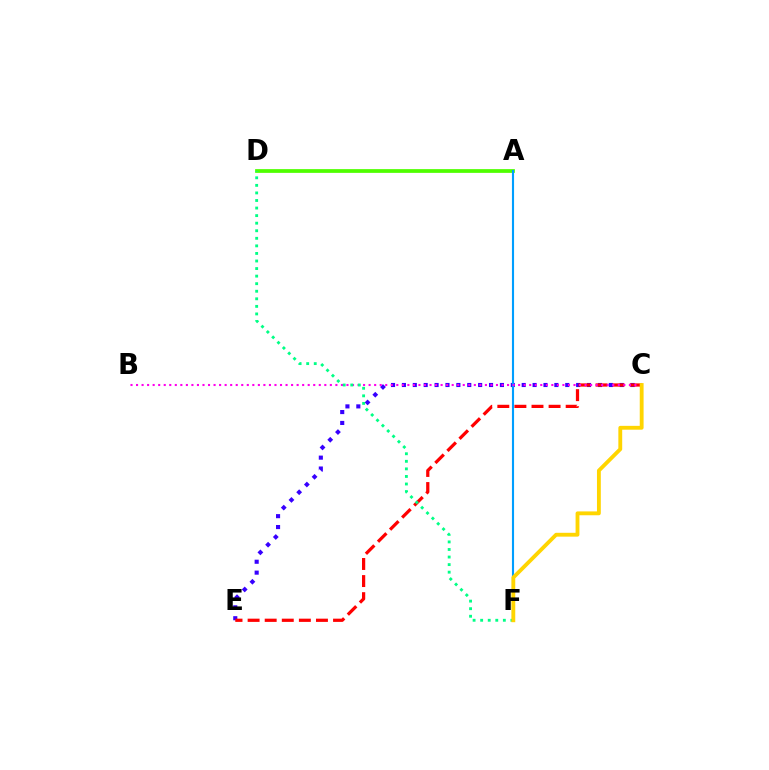{('A', 'D'): [{'color': '#4fff00', 'line_style': 'solid', 'thickness': 2.7}], ('C', 'E'): [{'color': '#3700ff', 'line_style': 'dotted', 'thickness': 2.96}, {'color': '#ff0000', 'line_style': 'dashed', 'thickness': 2.32}], ('A', 'F'): [{'color': '#009eff', 'line_style': 'solid', 'thickness': 1.52}], ('B', 'C'): [{'color': '#ff00ed', 'line_style': 'dotted', 'thickness': 1.5}], ('D', 'F'): [{'color': '#00ff86', 'line_style': 'dotted', 'thickness': 2.05}], ('C', 'F'): [{'color': '#ffd500', 'line_style': 'solid', 'thickness': 2.77}]}